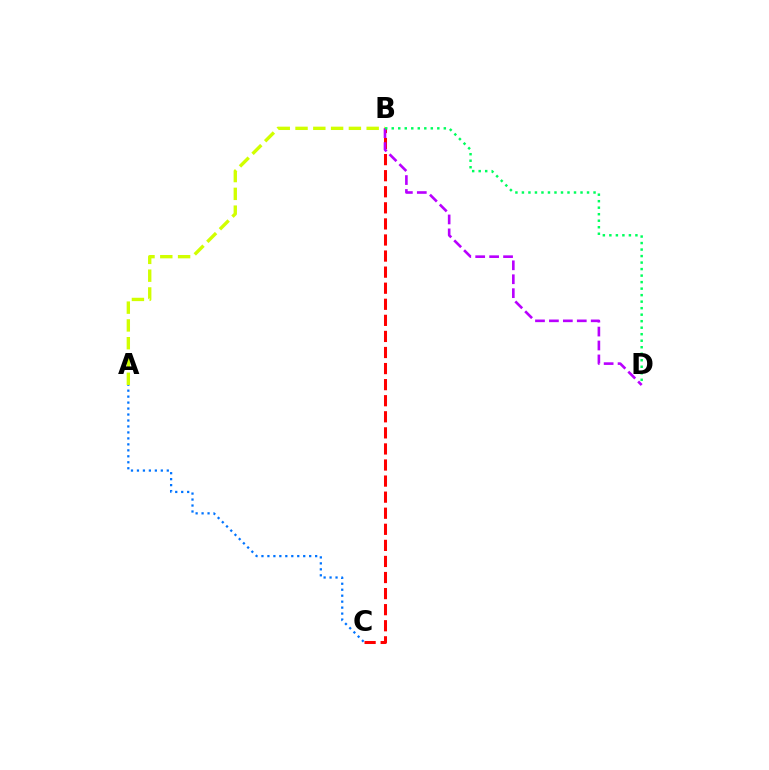{('A', 'C'): [{'color': '#0074ff', 'line_style': 'dotted', 'thickness': 1.62}], ('A', 'B'): [{'color': '#d1ff00', 'line_style': 'dashed', 'thickness': 2.42}], ('B', 'C'): [{'color': '#ff0000', 'line_style': 'dashed', 'thickness': 2.18}], ('B', 'D'): [{'color': '#b900ff', 'line_style': 'dashed', 'thickness': 1.89}, {'color': '#00ff5c', 'line_style': 'dotted', 'thickness': 1.77}]}